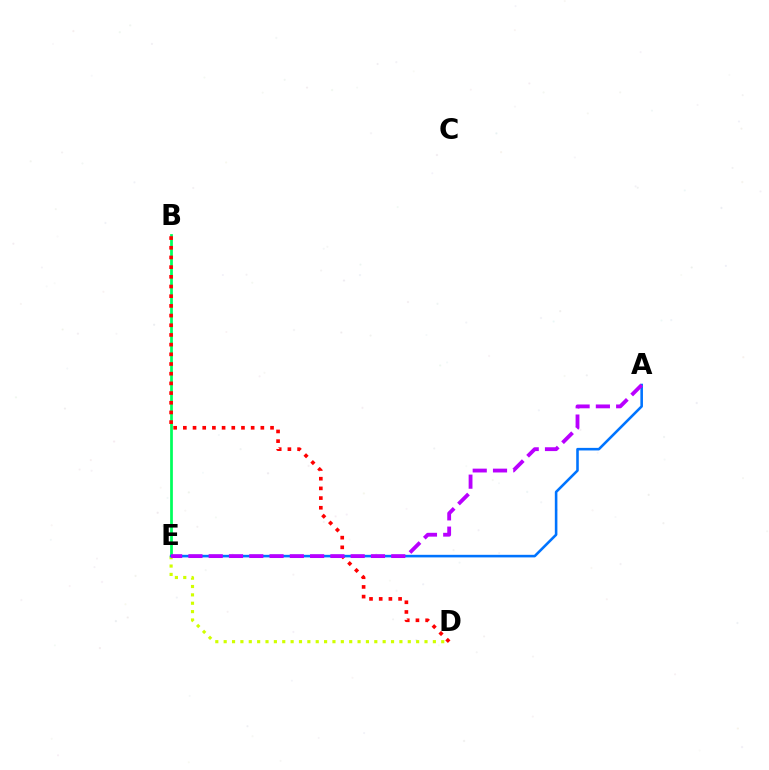{('B', 'E'): [{'color': '#00ff5c', 'line_style': 'solid', 'thickness': 1.97}], ('D', 'E'): [{'color': '#d1ff00', 'line_style': 'dotted', 'thickness': 2.27}], ('B', 'D'): [{'color': '#ff0000', 'line_style': 'dotted', 'thickness': 2.63}], ('A', 'E'): [{'color': '#0074ff', 'line_style': 'solid', 'thickness': 1.86}, {'color': '#b900ff', 'line_style': 'dashed', 'thickness': 2.76}]}